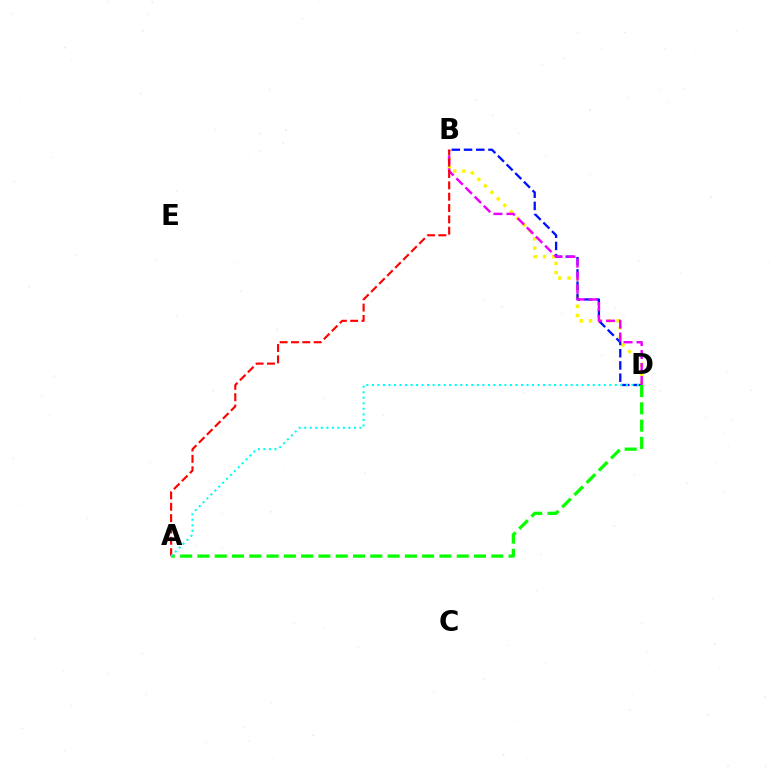{('B', 'D'): [{'color': '#fcf500', 'line_style': 'dotted', 'thickness': 2.5}, {'color': '#0010ff', 'line_style': 'dashed', 'thickness': 1.66}, {'color': '#ee00ff', 'line_style': 'dashed', 'thickness': 1.76}], ('A', 'D'): [{'color': '#08ff00', 'line_style': 'dashed', 'thickness': 2.35}, {'color': '#00fff6', 'line_style': 'dotted', 'thickness': 1.5}], ('A', 'B'): [{'color': '#ff0000', 'line_style': 'dashed', 'thickness': 1.54}]}